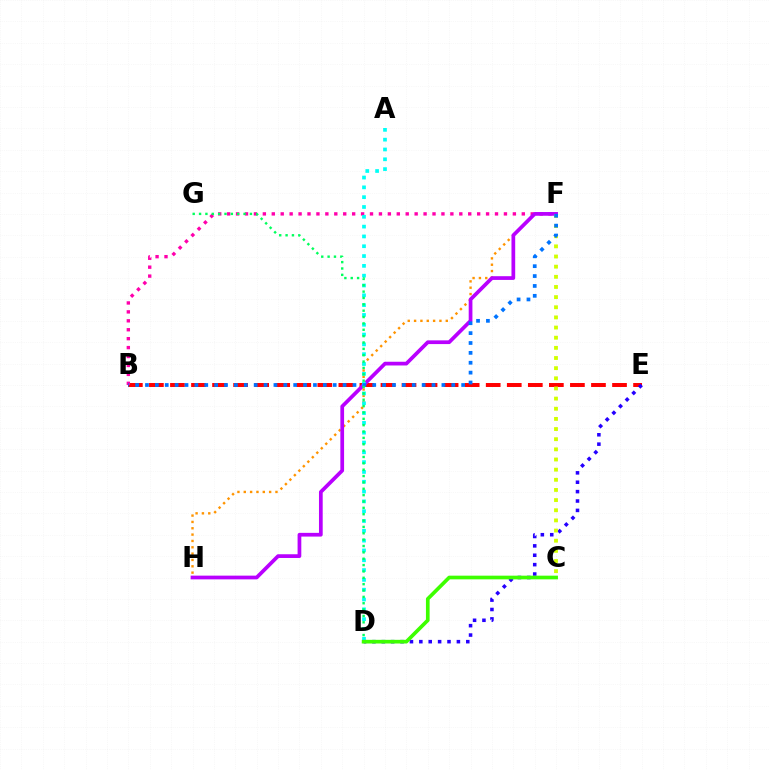{('F', 'H'): [{'color': '#ff9400', 'line_style': 'dotted', 'thickness': 1.72}, {'color': '#b900ff', 'line_style': 'solid', 'thickness': 2.68}], ('B', 'E'): [{'color': '#ff0000', 'line_style': 'dashed', 'thickness': 2.86}], ('D', 'E'): [{'color': '#2500ff', 'line_style': 'dotted', 'thickness': 2.55}], ('B', 'F'): [{'color': '#ff00ac', 'line_style': 'dotted', 'thickness': 2.43}, {'color': '#0074ff', 'line_style': 'dotted', 'thickness': 2.68}], ('C', 'F'): [{'color': '#d1ff00', 'line_style': 'dotted', 'thickness': 2.76}], ('A', 'D'): [{'color': '#00fff6', 'line_style': 'dotted', 'thickness': 2.67}], ('D', 'G'): [{'color': '#00ff5c', 'line_style': 'dotted', 'thickness': 1.73}], ('C', 'D'): [{'color': '#3dff00', 'line_style': 'solid', 'thickness': 2.65}]}